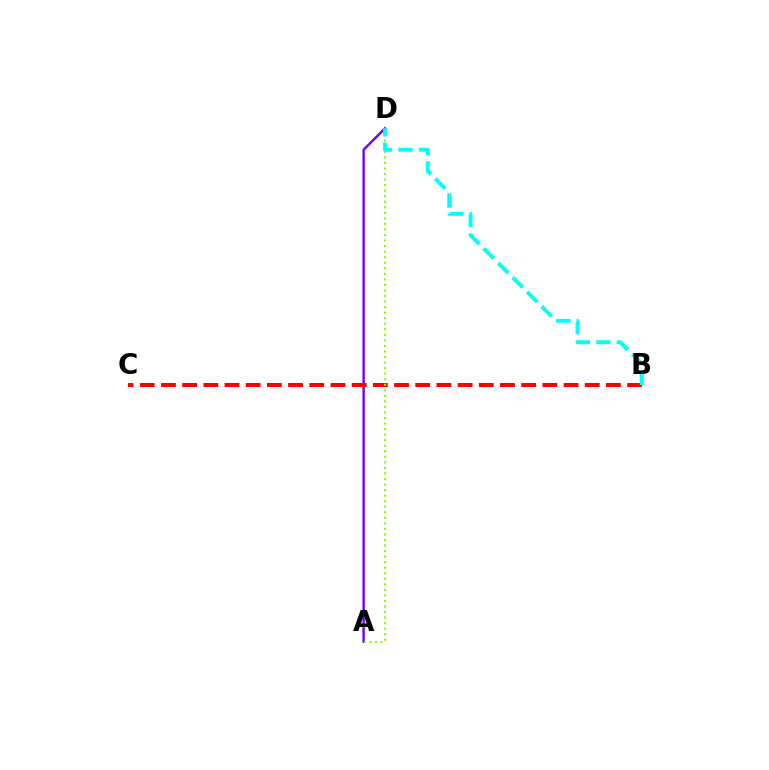{('A', 'D'): [{'color': '#7200ff', 'line_style': 'solid', 'thickness': 1.73}, {'color': '#84ff00', 'line_style': 'dotted', 'thickness': 1.51}], ('B', 'C'): [{'color': '#ff0000', 'line_style': 'dashed', 'thickness': 2.88}], ('B', 'D'): [{'color': '#00fff6', 'line_style': 'dashed', 'thickness': 2.78}]}